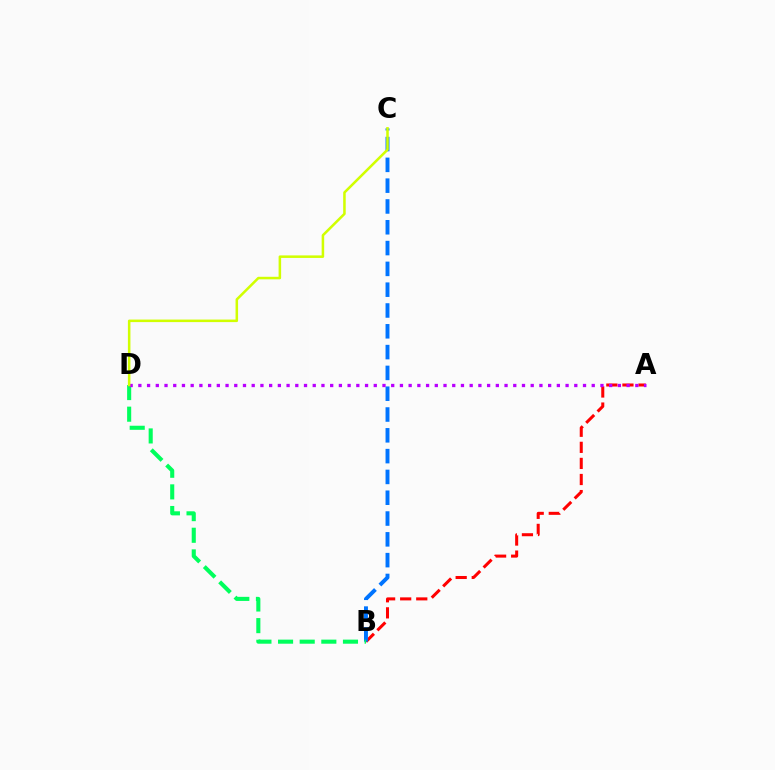{('A', 'B'): [{'color': '#ff0000', 'line_style': 'dashed', 'thickness': 2.18}], ('B', 'C'): [{'color': '#0074ff', 'line_style': 'dashed', 'thickness': 2.83}], ('B', 'D'): [{'color': '#00ff5c', 'line_style': 'dashed', 'thickness': 2.94}], ('A', 'D'): [{'color': '#b900ff', 'line_style': 'dotted', 'thickness': 2.37}], ('C', 'D'): [{'color': '#d1ff00', 'line_style': 'solid', 'thickness': 1.82}]}